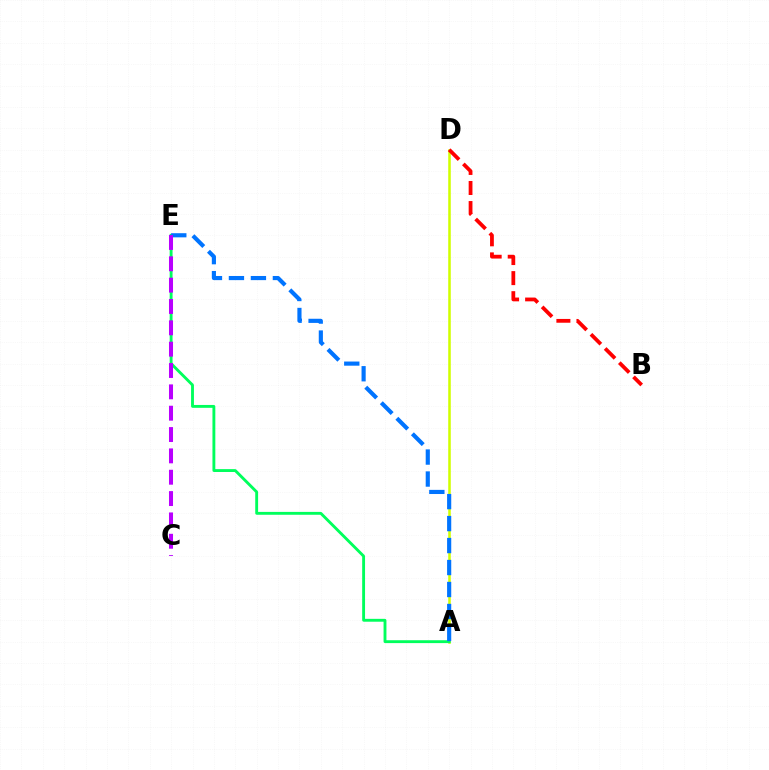{('A', 'D'): [{'color': '#d1ff00', 'line_style': 'solid', 'thickness': 1.84}], ('B', 'D'): [{'color': '#ff0000', 'line_style': 'dashed', 'thickness': 2.73}], ('A', 'E'): [{'color': '#00ff5c', 'line_style': 'solid', 'thickness': 2.07}, {'color': '#0074ff', 'line_style': 'dashed', 'thickness': 2.99}], ('C', 'E'): [{'color': '#b900ff', 'line_style': 'dashed', 'thickness': 2.9}]}